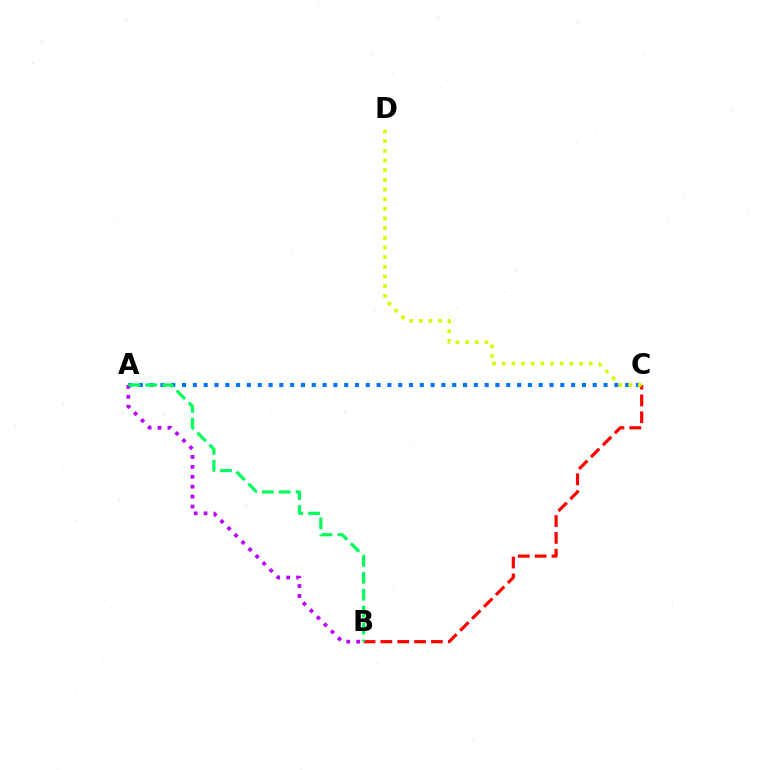{('A', 'C'): [{'color': '#0074ff', 'line_style': 'dotted', 'thickness': 2.94}], ('B', 'C'): [{'color': '#ff0000', 'line_style': 'dashed', 'thickness': 2.29}], ('C', 'D'): [{'color': '#d1ff00', 'line_style': 'dotted', 'thickness': 2.63}], ('A', 'B'): [{'color': '#b900ff', 'line_style': 'dotted', 'thickness': 2.7}, {'color': '#00ff5c', 'line_style': 'dashed', 'thickness': 2.3}]}